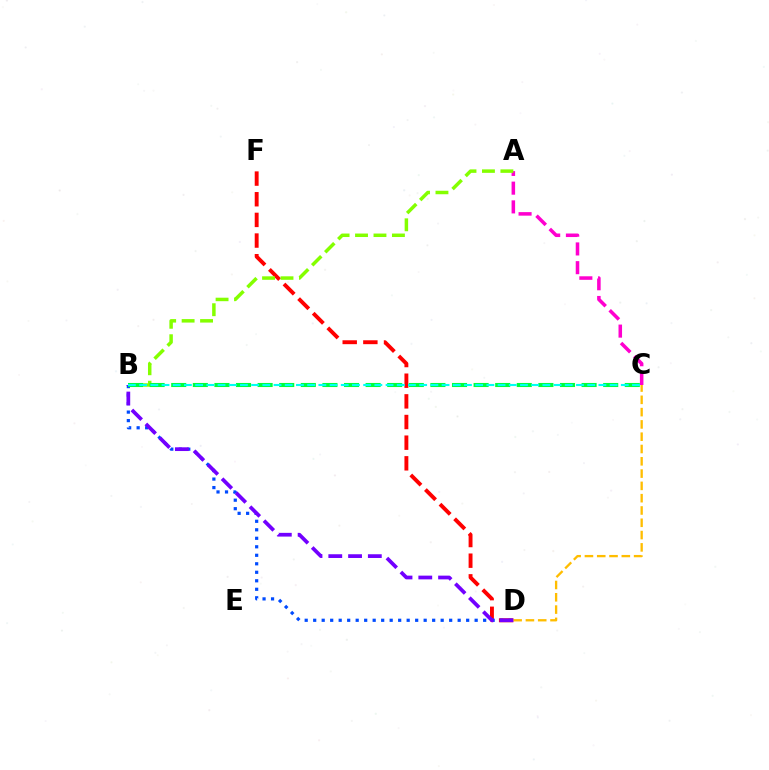{('A', 'C'): [{'color': '#ff00cf', 'line_style': 'dashed', 'thickness': 2.55}], ('D', 'F'): [{'color': '#ff0000', 'line_style': 'dashed', 'thickness': 2.81}], ('C', 'D'): [{'color': '#ffbd00', 'line_style': 'dashed', 'thickness': 1.67}], ('B', 'D'): [{'color': '#004bff', 'line_style': 'dotted', 'thickness': 2.31}, {'color': '#7200ff', 'line_style': 'dashed', 'thickness': 2.69}], ('A', 'B'): [{'color': '#84ff00', 'line_style': 'dashed', 'thickness': 2.51}], ('B', 'C'): [{'color': '#00ff39', 'line_style': 'dashed', 'thickness': 2.93}, {'color': '#00fff6', 'line_style': 'dashed', 'thickness': 1.52}]}